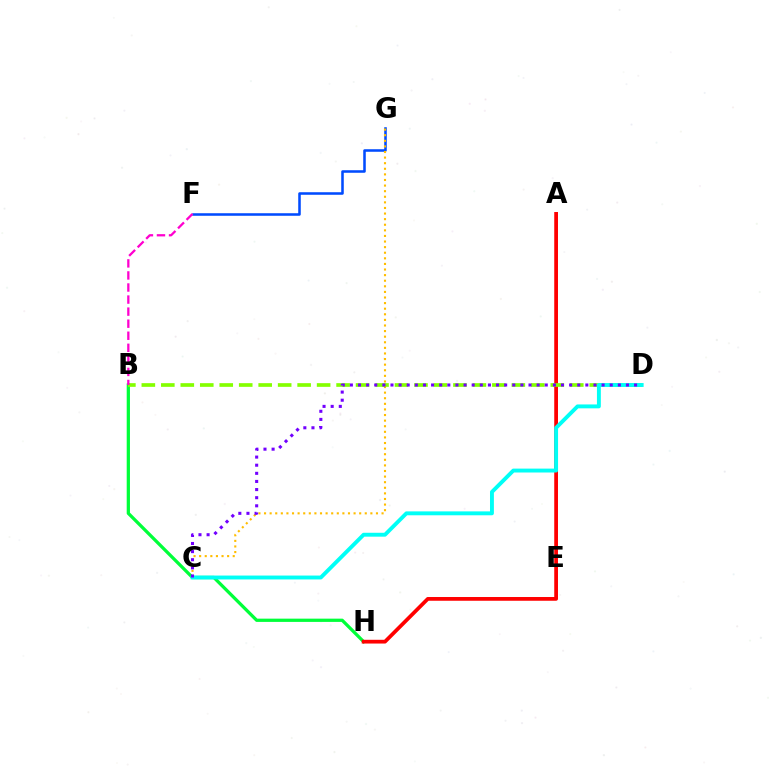{('B', 'H'): [{'color': '#00ff39', 'line_style': 'solid', 'thickness': 2.35}], ('A', 'H'): [{'color': '#ff0000', 'line_style': 'solid', 'thickness': 2.7}], ('F', 'G'): [{'color': '#004bff', 'line_style': 'solid', 'thickness': 1.83}], ('C', 'G'): [{'color': '#ffbd00', 'line_style': 'dotted', 'thickness': 1.52}], ('B', 'D'): [{'color': '#84ff00', 'line_style': 'dashed', 'thickness': 2.65}], ('C', 'D'): [{'color': '#00fff6', 'line_style': 'solid', 'thickness': 2.8}, {'color': '#7200ff', 'line_style': 'dotted', 'thickness': 2.21}], ('B', 'F'): [{'color': '#ff00cf', 'line_style': 'dashed', 'thickness': 1.64}]}